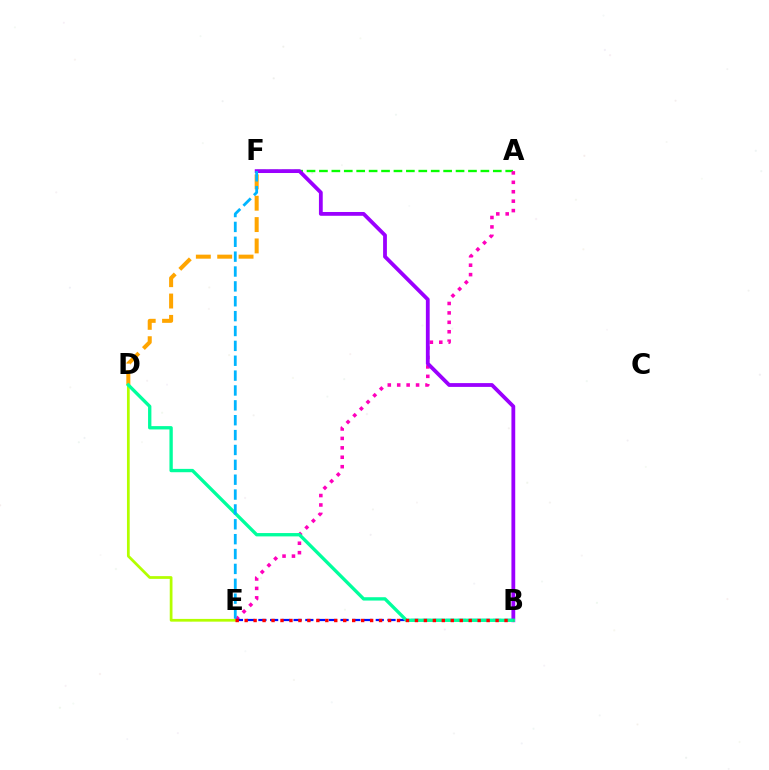{('A', 'F'): [{'color': '#08ff00', 'line_style': 'dashed', 'thickness': 1.69}], ('A', 'E'): [{'color': '#ff00bd', 'line_style': 'dotted', 'thickness': 2.56}], ('B', 'F'): [{'color': '#9b00ff', 'line_style': 'solid', 'thickness': 2.73}], ('B', 'E'): [{'color': '#0010ff', 'line_style': 'dashed', 'thickness': 1.59}, {'color': '#ff0000', 'line_style': 'dotted', 'thickness': 2.44}], ('D', 'F'): [{'color': '#ffa500', 'line_style': 'dashed', 'thickness': 2.9}], ('D', 'E'): [{'color': '#b3ff00', 'line_style': 'solid', 'thickness': 1.98}], ('B', 'D'): [{'color': '#00ff9d', 'line_style': 'solid', 'thickness': 2.4}], ('E', 'F'): [{'color': '#00b5ff', 'line_style': 'dashed', 'thickness': 2.02}]}